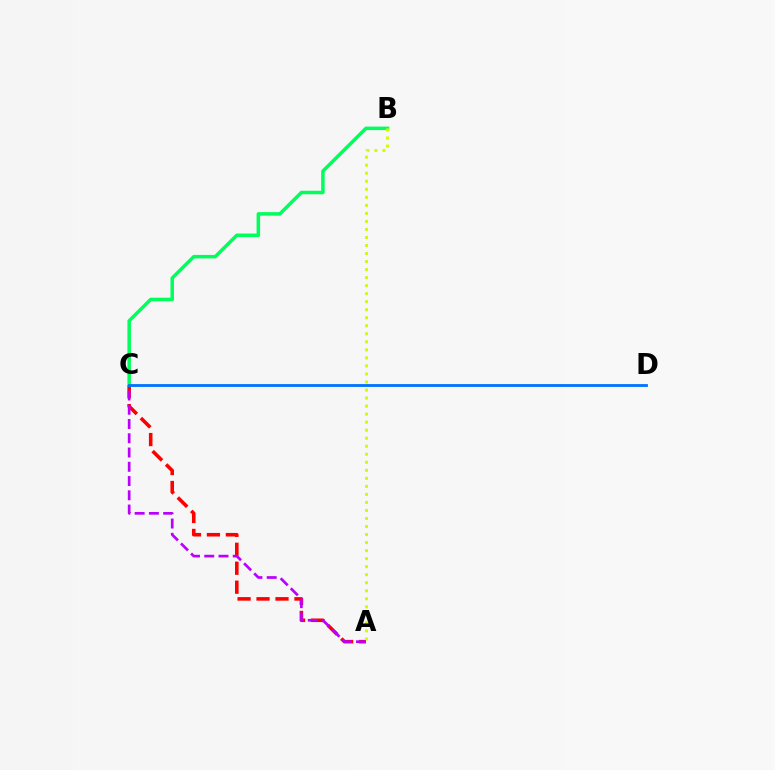{('A', 'C'): [{'color': '#ff0000', 'line_style': 'dashed', 'thickness': 2.58}, {'color': '#b900ff', 'line_style': 'dashed', 'thickness': 1.94}], ('B', 'C'): [{'color': '#00ff5c', 'line_style': 'solid', 'thickness': 2.52}], ('A', 'B'): [{'color': '#d1ff00', 'line_style': 'dotted', 'thickness': 2.18}], ('C', 'D'): [{'color': '#0074ff', 'line_style': 'solid', 'thickness': 2.04}]}